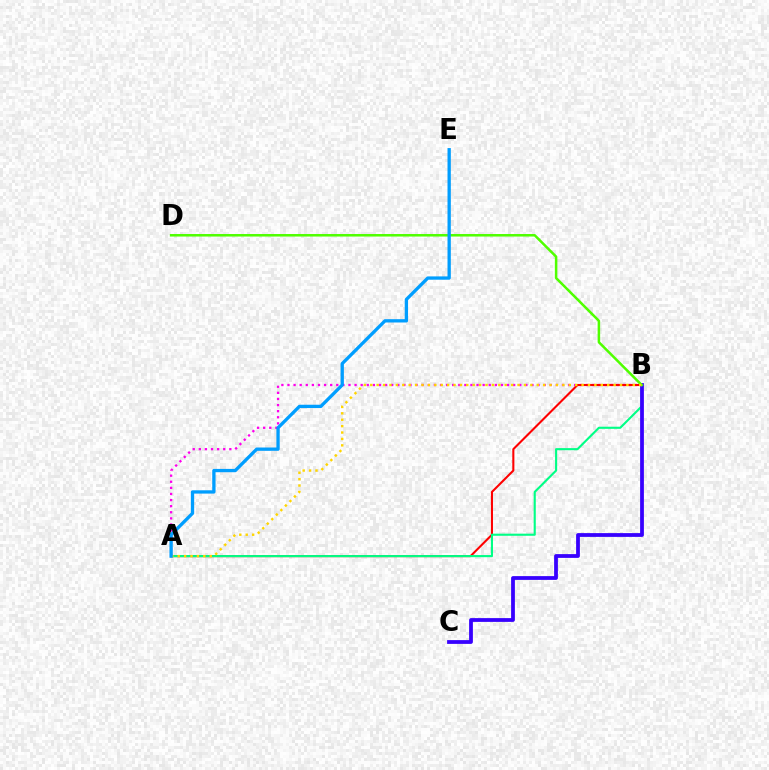{('A', 'B'): [{'color': '#ff00ed', 'line_style': 'dotted', 'thickness': 1.66}, {'color': '#ff0000', 'line_style': 'solid', 'thickness': 1.5}, {'color': '#00ff86', 'line_style': 'solid', 'thickness': 1.53}, {'color': '#ffd500', 'line_style': 'dotted', 'thickness': 1.74}], ('B', 'C'): [{'color': '#3700ff', 'line_style': 'solid', 'thickness': 2.72}], ('B', 'D'): [{'color': '#4fff00', 'line_style': 'solid', 'thickness': 1.81}], ('A', 'E'): [{'color': '#009eff', 'line_style': 'solid', 'thickness': 2.38}]}